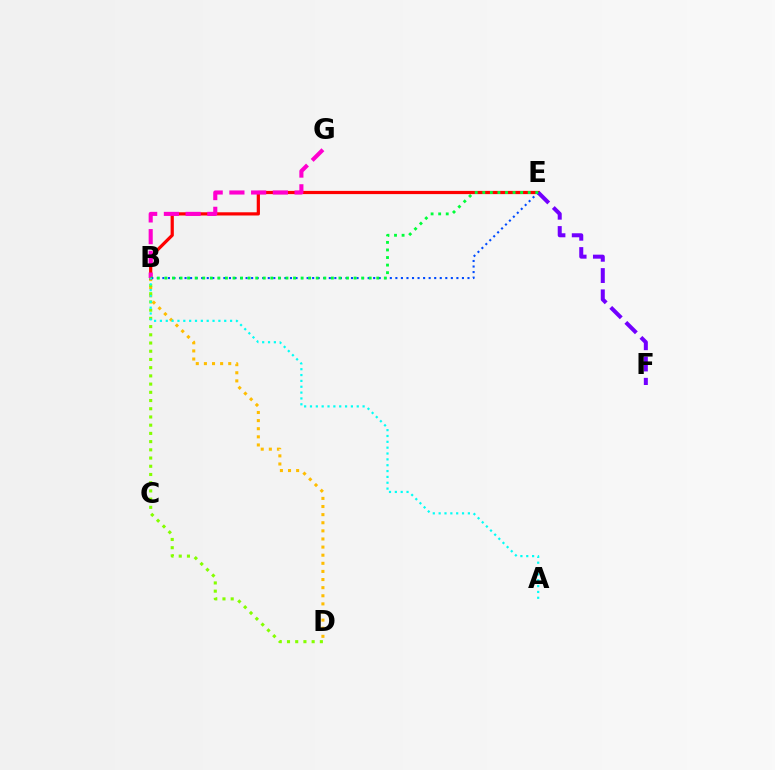{('B', 'D'): [{'color': '#ffbd00', 'line_style': 'dotted', 'thickness': 2.2}, {'color': '#84ff00', 'line_style': 'dotted', 'thickness': 2.23}], ('B', 'E'): [{'color': '#ff0000', 'line_style': 'solid', 'thickness': 2.31}, {'color': '#004bff', 'line_style': 'dotted', 'thickness': 1.51}, {'color': '#00ff39', 'line_style': 'dotted', 'thickness': 2.06}], ('B', 'G'): [{'color': '#ff00cf', 'line_style': 'dashed', 'thickness': 2.95}], ('E', 'F'): [{'color': '#7200ff', 'line_style': 'dashed', 'thickness': 2.89}], ('A', 'B'): [{'color': '#00fff6', 'line_style': 'dotted', 'thickness': 1.59}]}